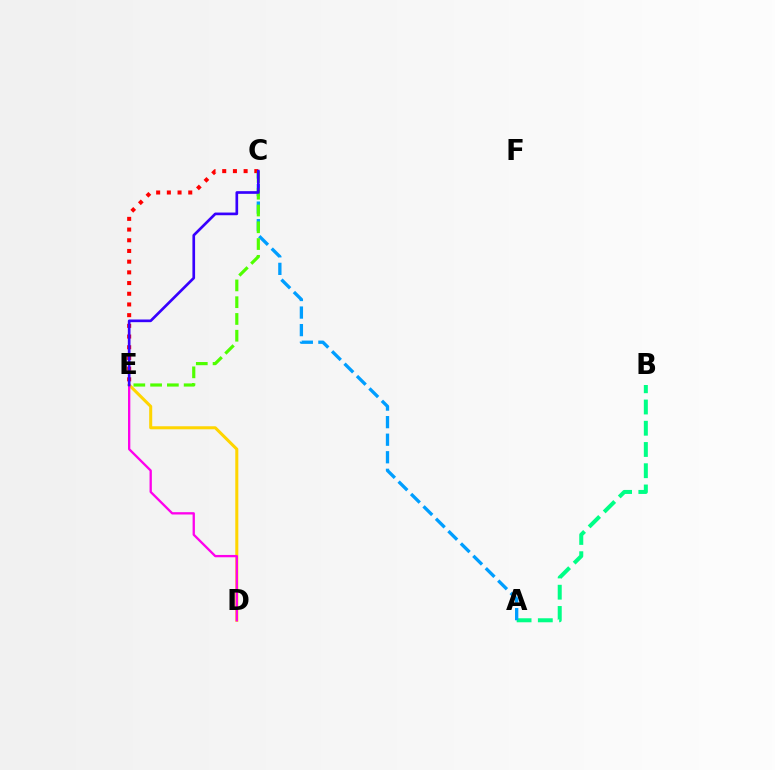{('A', 'B'): [{'color': '#00ff86', 'line_style': 'dashed', 'thickness': 2.89}], ('A', 'C'): [{'color': '#009eff', 'line_style': 'dashed', 'thickness': 2.38}], ('D', 'E'): [{'color': '#ffd500', 'line_style': 'solid', 'thickness': 2.18}, {'color': '#ff00ed', 'line_style': 'solid', 'thickness': 1.67}], ('C', 'E'): [{'color': '#ff0000', 'line_style': 'dotted', 'thickness': 2.91}, {'color': '#4fff00', 'line_style': 'dashed', 'thickness': 2.28}, {'color': '#3700ff', 'line_style': 'solid', 'thickness': 1.93}]}